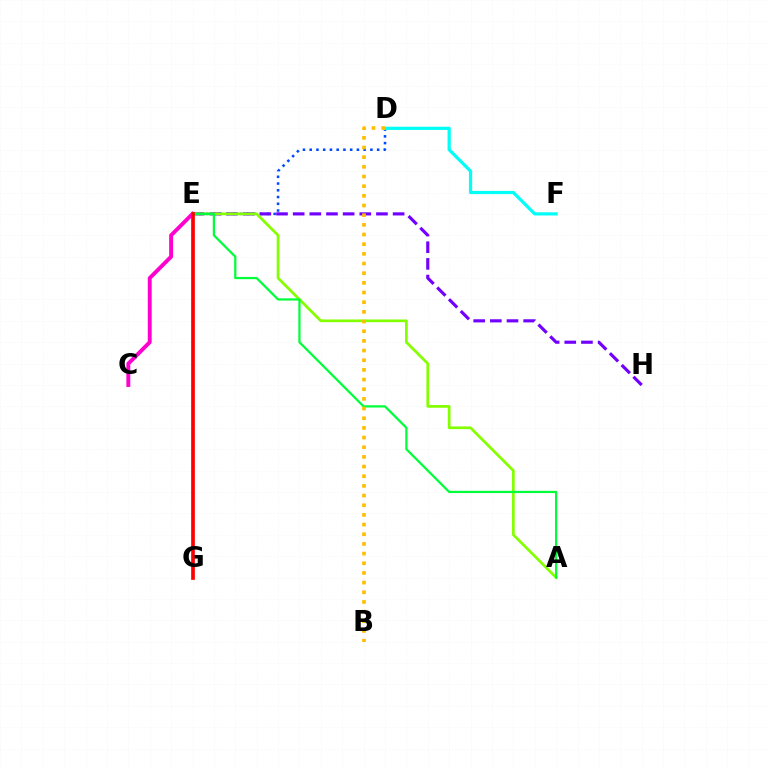{('D', 'E'): [{'color': '#004bff', 'line_style': 'dotted', 'thickness': 1.83}], ('D', 'F'): [{'color': '#00fff6', 'line_style': 'solid', 'thickness': 2.32}], ('E', 'H'): [{'color': '#7200ff', 'line_style': 'dashed', 'thickness': 2.26}], ('C', 'E'): [{'color': '#ff00cf', 'line_style': 'solid', 'thickness': 2.81}], ('A', 'E'): [{'color': '#84ff00', 'line_style': 'solid', 'thickness': 1.96}, {'color': '#00ff39', 'line_style': 'solid', 'thickness': 1.62}], ('E', 'G'): [{'color': '#ff0000', 'line_style': 'solid', 'thickness': 2.65}], ('B', 'D'): [{'color': '#ffbd00', 'line_style': 'dotted', 'thickness': 2.63}]}